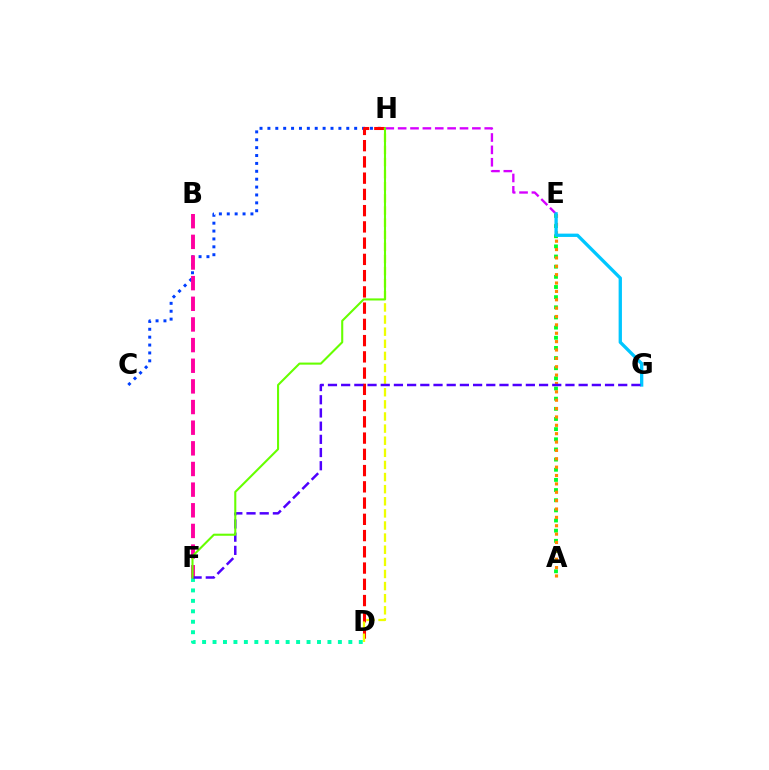{('A', 'E'): [{'color': '#00ff27', 'line_style': 'dotted', 'thickness': 2.76}, {'color': '#ff8800', 'line_style': 'dotted', 'thickness': 2.27}], ('C', 'H'): [{'color': '#003fff', 'line_style': 'dotted', 'thickness': 2.14}], ('D', 'H'): [{'color': '#ff0000', 'line_style': 'dashed', 'thickness': 2.21}, {'color': '#eeff00', 'line_style': 'dashed', 'thickness': 1.65}], ('D', 'F'): [{'color': '#00ffaf', 'line_style': 'dotted', 'thickness': 2.84}], ('E', 'H'): [{'color': '#d600ff', 'line_style': 'dashed', 'thickness': 1.68}], ('E', 'G'): [{'color': '#00c7ff', 'line_style': 'solid', 'thickness': 2.38}], ('B', 'F'): [{'color': '#ff00a0', 'line_style': 'dashed', 'thickness': 2.81}], ('F', 'G'): [{'color': '#4f00ff', 'line_style': 'dashed', 'thickness': 1.79}], ('F', 'H'): [{'color': '#66ff00', 'line_style': 'solid', 'thickness': 1.5}]}